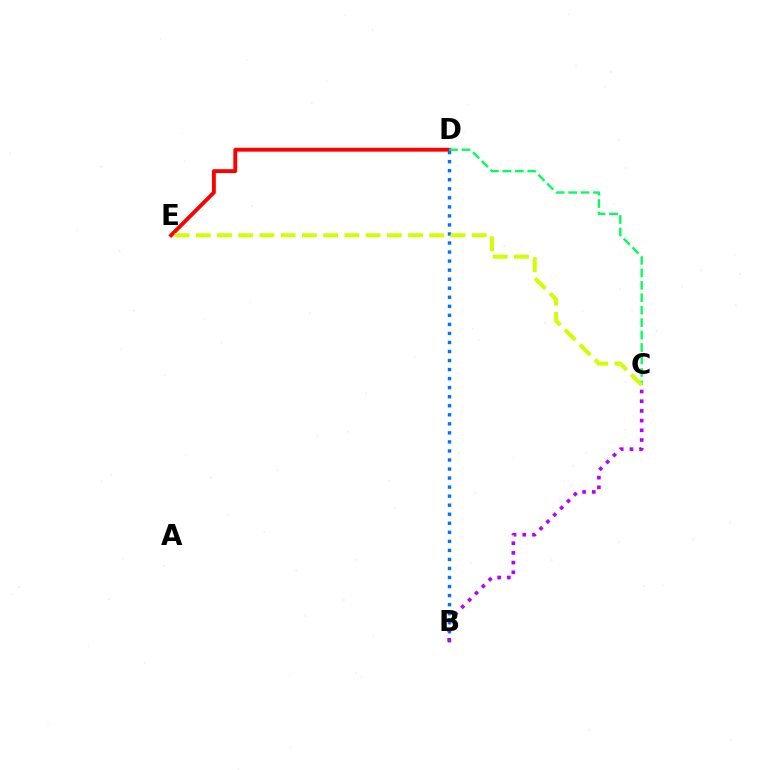{('D', 'E'): [{'color': '#ff0000', 'line_style': 'solid', 'thickness': 2.78}], ('C', 'D'): [{'color': '#00ff5c', 'line_style': 'dashed', 'thickness': 1.69}], ('B', 'D'): [{'color': '#0074ff', 'line_style': 'dotted', 'thickness': 2.46}], ('C', 'E'): [{'color': '#d1ff00', 'line_style': 'dashed', 'thickness': 2.88}], ('B', 'C'): [{'color': '#b900ff', 'line_style': 'dotted', 'thickness': 2.63}]}